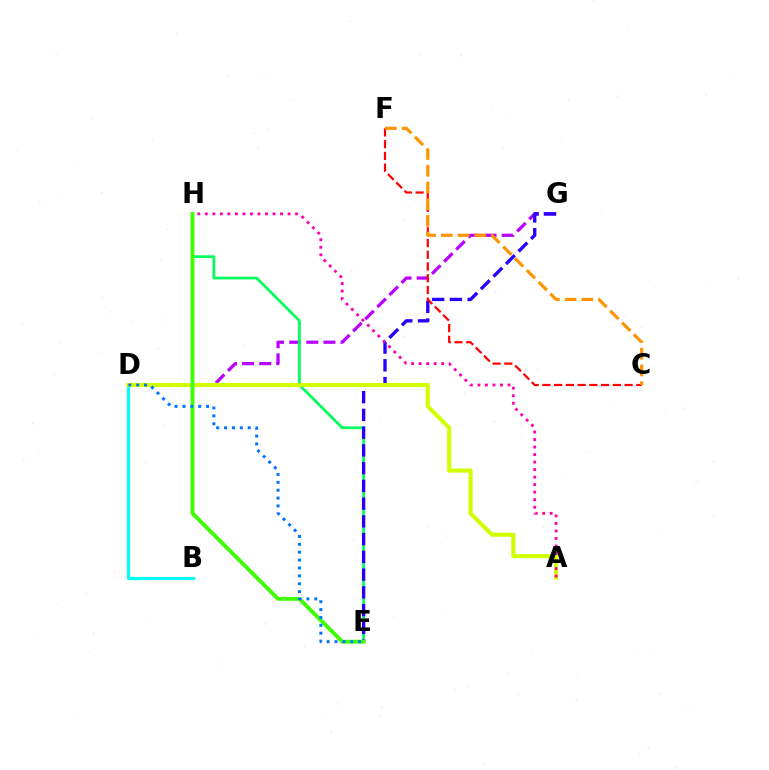{('D', 'G'): [{'color': '#b900ff', 'line_style': 'dashed', 'thickness': 2.33}], ('E', 'H'): [{'color': '#00ff5c', 'line_style': 'solid', 'thickness': 1.99}, {'color': '#3dff00', 'line_style': 'solid', 'thickness': 2.77}], ('B', 'D'): [{'color': '#00fff6', 'line_style': 'solid', 'thickness': 2.24}], ('E', 'G'): [{'color': '#2500ff', 'line_style': 'dashed', 'thickness': 2.41}], ('A', 'D'): [{'color': '#d1ff00', 'line_style': 'solid', 'thickness': 2.95}], ('A', 'H'): [{'color': '#ff00ac', 'line_style': 'dotted', 'thickness': 2.04}], ('C', 'F'): [{'color': '#ff0000', 'line_style': 'dashed', 'thickness': 1.59}, {'color': '#ff9400', 'line_style': 'dashed', 'thickness': 2.27}], ('D', 'E'): [{'color': '#0074ff', 'line_style': 'dotted', 'thickness': 2.14}]}